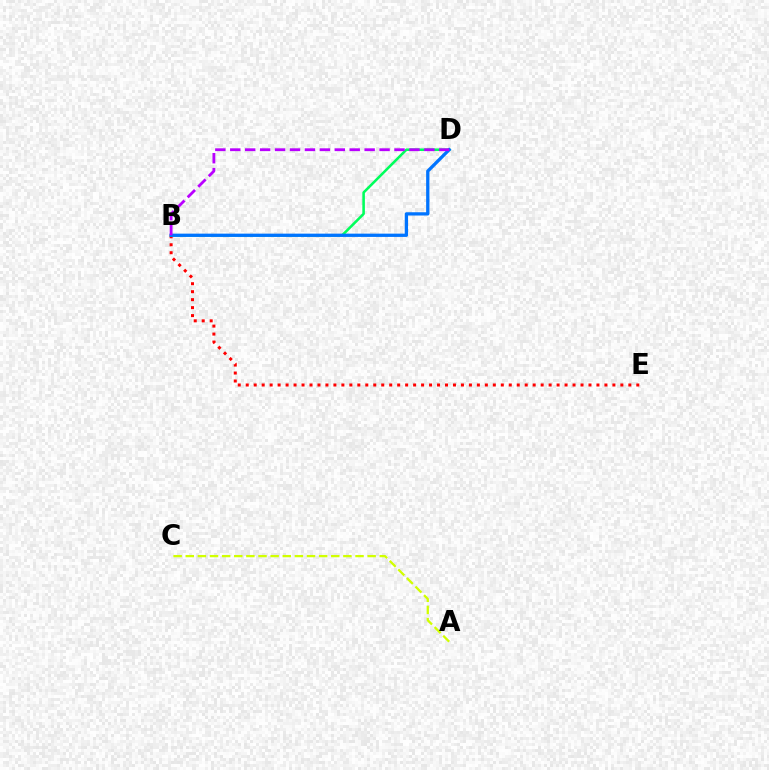{('B', 'E'): [{'color': '#ff0000', 'line_style': 'dotted', 'thickness': 2.17}], ('B', 'D'): [{'color': '#00ff5c', 'line_style': 'solid', 'thickness': 1.85}, {'color': '#0074ff', 'line_style': 'solid', 'thickness': 2.36}, {'color': '#b900ff', 'line_style': 'dashed', 'thickness': 2.03}], ('A', 'C'): [{'color': '#d1ff00', 'line_style': 'dashed', 'thickness': 1.65}]}